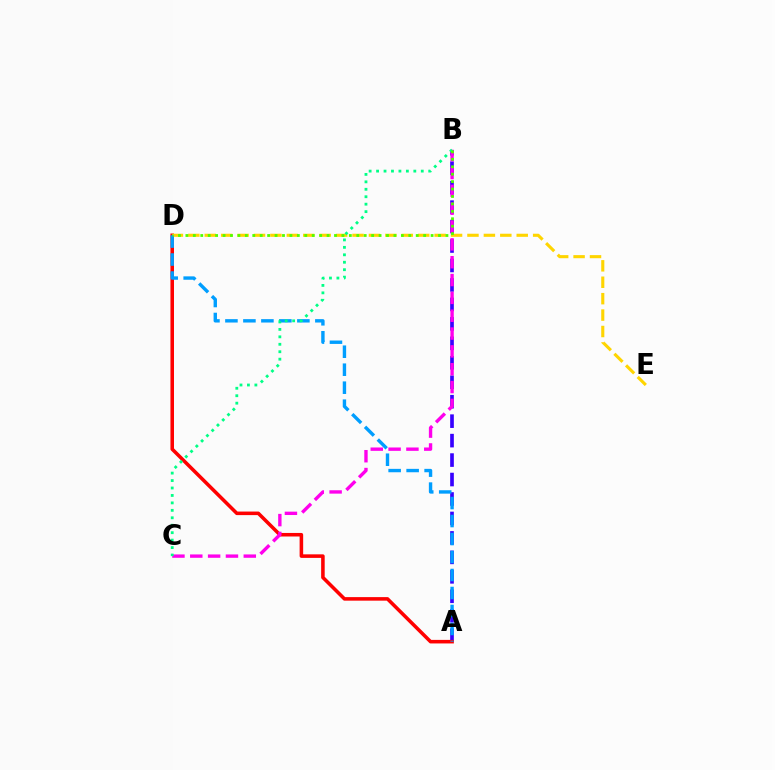{('A', 'B'): [{'color': '#3700ff', 'line_style': 'dashed', 'thickness': 2.64}], ('A', 'D'): [{'color': '#ff0000', 'line_style': 'solid', 'thickness': 2.56}, {'color': '#009eff', 'line_style': 'dashed', 'thickness': 2.44}], ('B', 'C'): [{'color': '#ff00ed', 'line_style': 'dashed', 'thickness': 2.42}, {'color': '#00ff86', 'line_style': 'dotted', 'thickness': 2.02}], ('D', 'E'): [{'color': '#ffd500', 'line_style': 'dashed', 'thickness': 2.23}], ('B', 'D'): [{'color': '#4fff00', 'line_style': 'dotted', 'thickness': 2.02}]}